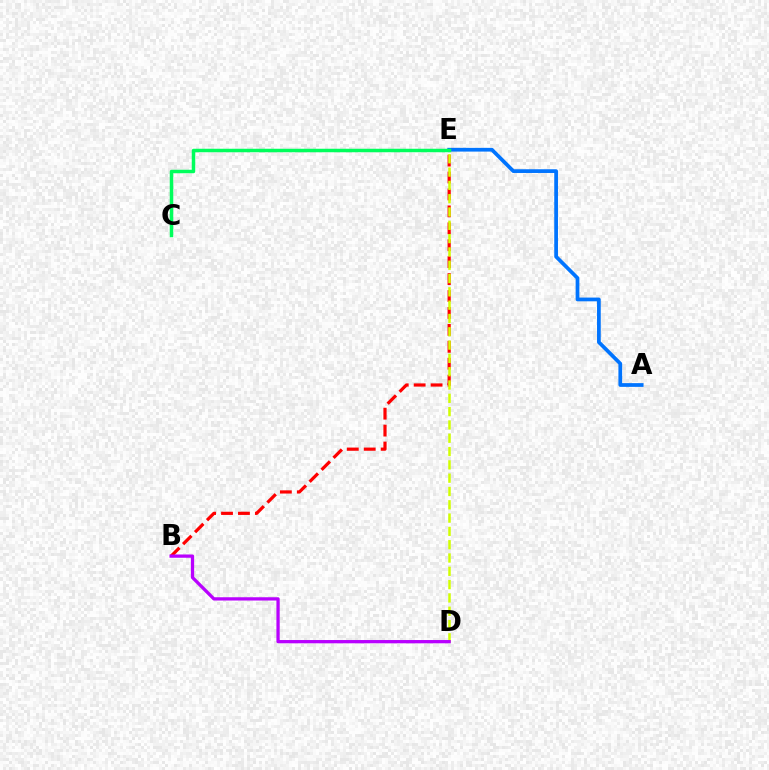{('A', 'E'): [{'color': '#0074ff', 'line_style': 'solid', 'thickness': 2.69}], ('C', 'E'): [{'color': '#00ff5c', 'line_style': 'solid', 'thickness': 2.52}], ('B', 'E'): [{'color': '#ff0000', 'line_style': 'dashed', 'thickness': 2.3}], ('D', 'E'): [{'color': '#d1ff00', 'line_style': 'dashed', 'thickness': 1.81}], ('B', 'D'): [{'color': '#b900ff', 'line_style': 'solid', 'thickness': 2.36}]}